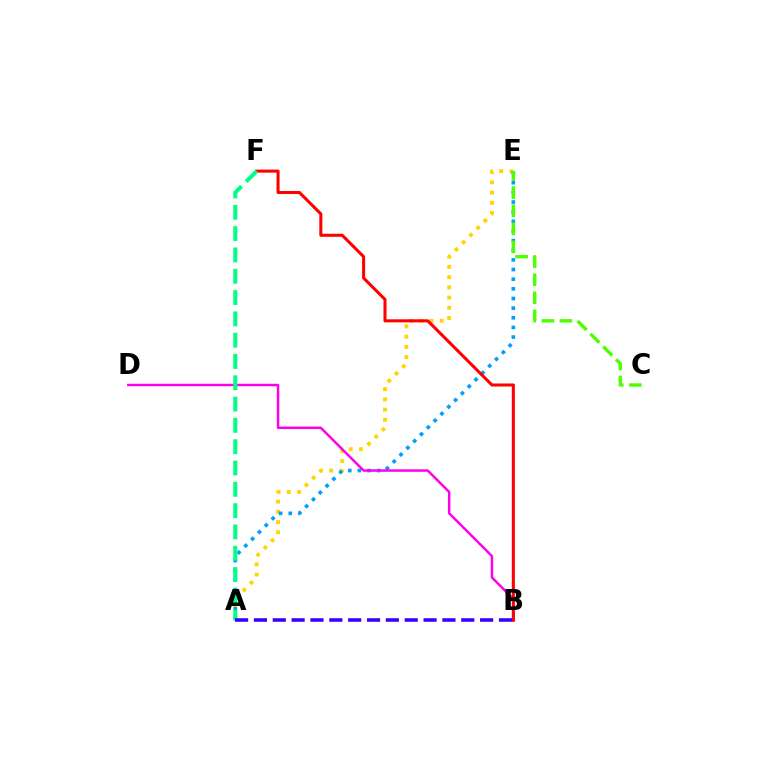{('A', 'E'): [{'color': '#ffd500', 'line_style': 'dotted', 'thickness': 2.78}, {'color': '#009eff', 'line_style': 'dotted', 'thickness': 2.62}], ('B', 'D'): [{'color': '#ff00ed', 'line_style': 'solid', 'thickness': 1.78}], ('B', 'F'): [{'color': '#ff0000', 'line_style': 'solid', 'thickness': 2.19}], ('C', 'E'): [{'color': '#4fff00', 'line_style': 'dashed', 'thickness': 2.46}], ('A', 'F'): [{'color': '#00ff86', 'line_style': 'dashed', 'thickness': 2.89}], ('A', 'B'): [{'color': '#3700ff', 'line_style': 'dashed', 'thickness': 2.56}]}